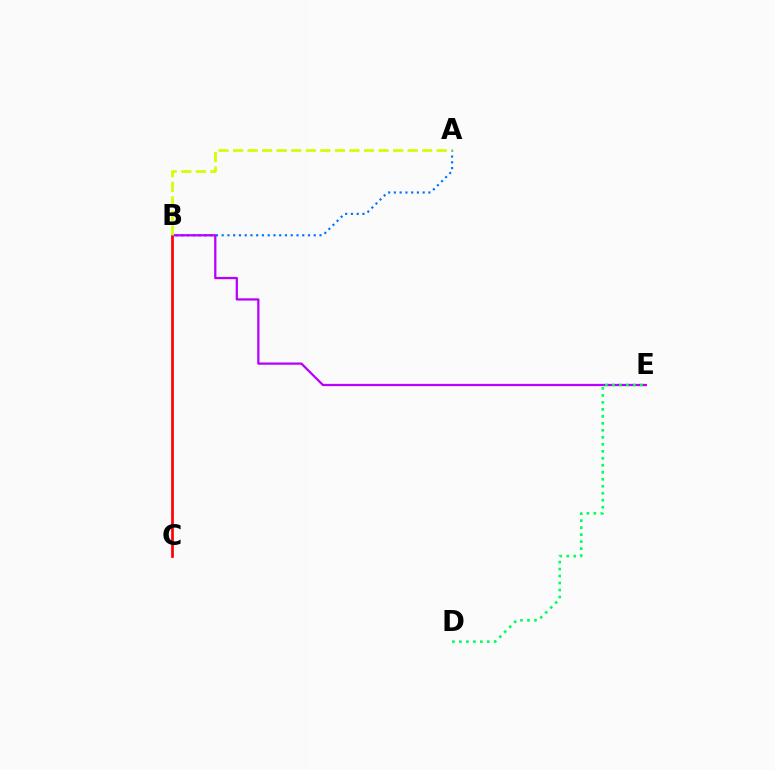{('A', 'B'): [{'color': '#0074ff', 'line_style': 'dotted', 'thickness': 1.56}, {'color': '#d1ff00', 'line_style': 'dashed', 'thickness': 1.98}], ('B', 'C'): [{'color': '#ff0000', 'line_style': 'solid', 'thickness': 1.95}], ('B', 'E'): [{'color': '#b900ff', 'line_style': 'solid', 'thickness': 1.63}], ('D', 'E'): [{'color': '#00ff5c', 'line_style': 'dotted', 'thickness': 1.9}]}